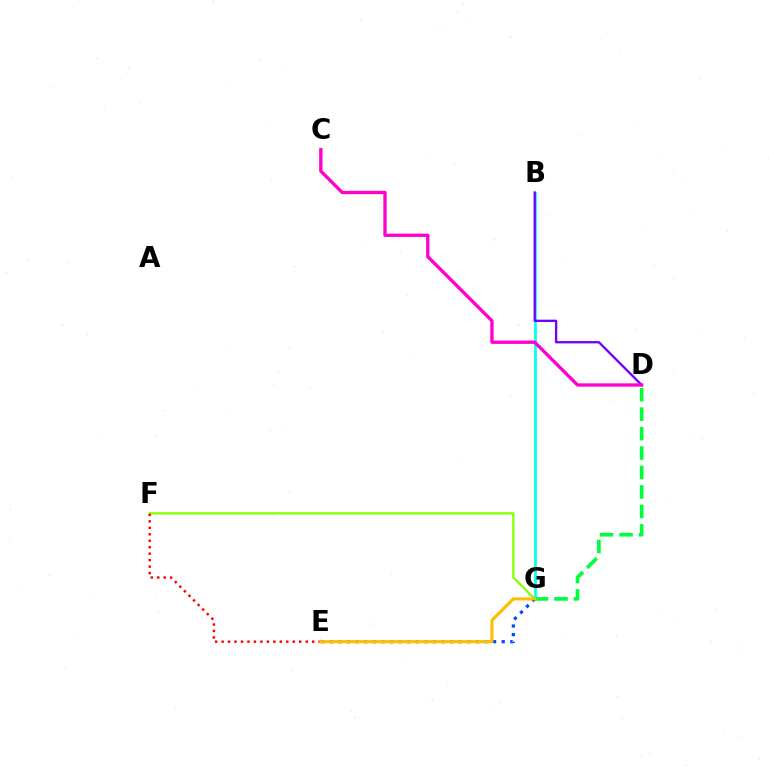{('B', 'G'): [{'color': '#00fff6', 'line_style': 'solid', 'thickness': 1.97}], ('F', 'G'): [{'color': '#84ff00', 'line_style': 'solid', 'thickness': 1.6}], ('B', 'D'): [{'color': '#7200ff', 'line_style': 'solid', 'thickness': 1.68}], ('E', 'G'): [{'color': '#004bff', 'line_style': 'dotted', 'thickness': 2.33}, {'color': '#ffbd00', 'line_style': 'solid', 'thickness': 2.23}], ('C', 'D'): [{'color': '#ff00cf', 'line_style': 'solid', 'thickness': 2.4}], ('E', 'F'): [{'color': '#ff0000', 'line_style': 'dotted', 'thickness': 1.76}], ('D', 'G'): [{'color': '#00ff39', 'line_style': 'dashed', 'thickness': 2.64}]}